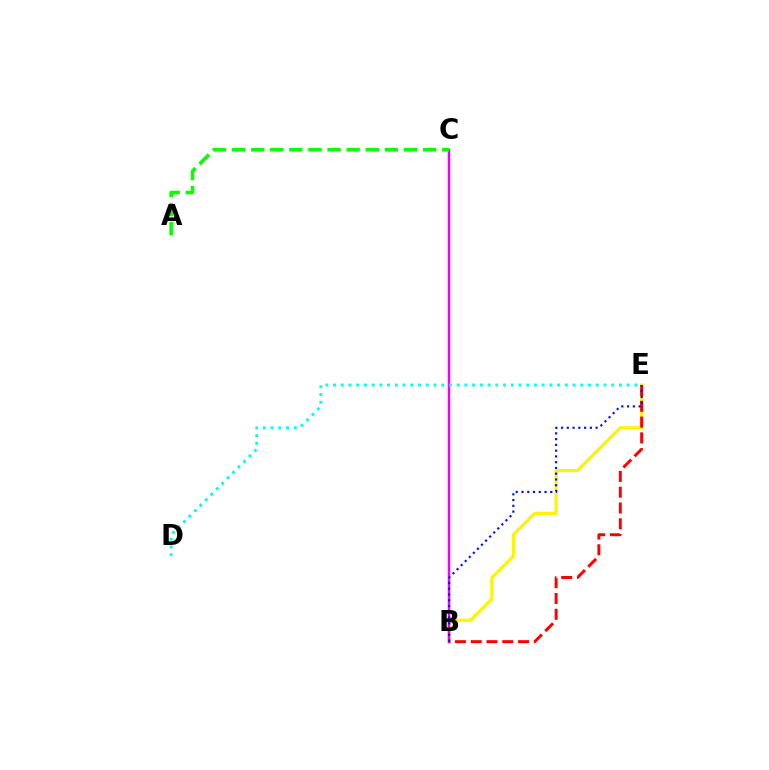{('B', 'E'): [{'color': '#fcf500', 'line_style': 'solid', 'thickness': 2.29}, {'color': '#ff0000', 'line_style': 'dashed', 'thickness': 2.15}, {'color': '#0010ff', 'line_style': 'dotted', 'thickness': 1.57}], ('B', 'C'): [{'color': '#ee00ff', 'line_style': 'solid', 'thickness': 1.8}], ('A', 'C'): [{'color': '#08ff00', 'line_style': 'dashed', 'thickness': 2.6}], ('D', 'E'): [{'color': '#00fff6', 'line_style': 'dotted', 'thickness': 2.1}]}